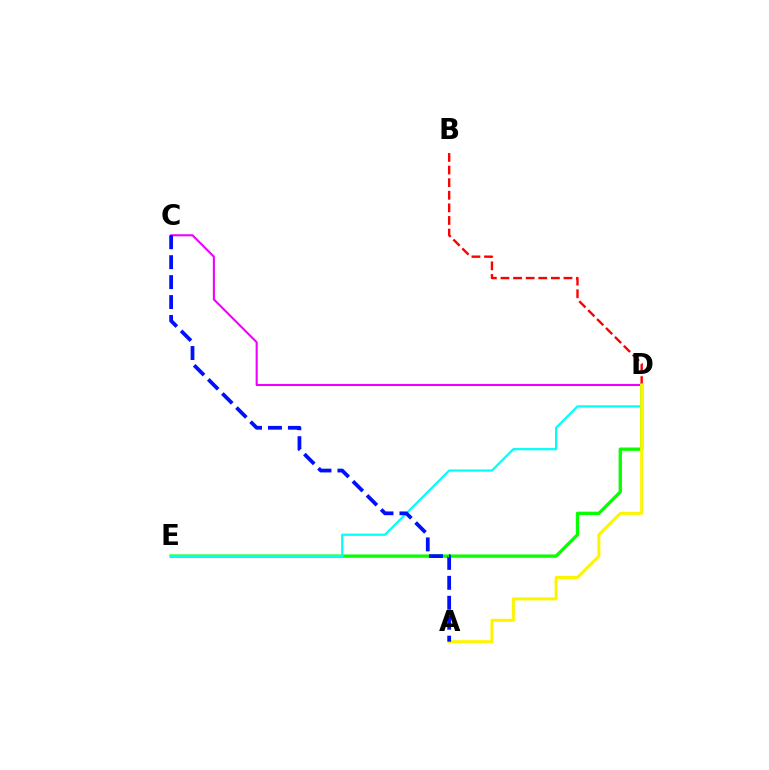{('D', 'E'): [{'color': '#08ff00', 'line_style': 'solid', 'thickness': 2.39}, {'color': '#00fff6', 'line_style': 'solid', 'thickness': 1.58}], ('C', 'D'): [{'color': '#ee00ff', 'line_style': 'solid', 'thickness': 1.5}], ('B', 'D'): [{'color': '#ff0000', 'line_style': 'dashed', 'thickness': 1.71}], ('A', 'D'): [{'color': '#fcf500', 'line_style': 'solid', 'thickness': 2.17}], ('A', 'C'): [{'color': '#0010ff', 'line_style': 'dashed', 'thickness': 2.71}]}